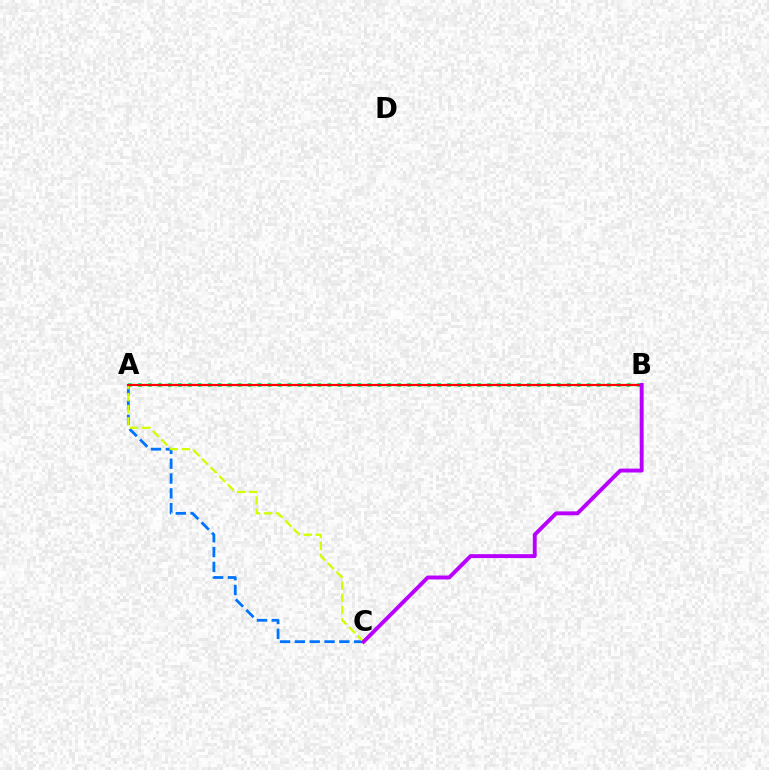{('A', 'C'): [{'color': '#0074ff', 'line_style': 'dashed', 'thickness': 2.01}, {'color': '#d1ff00', 'line_style': 'dashed', 'thickness': 1.65}], ('A', 'B'): [{'color': '#00ff5c', 'line_style': 'dotted', 'thickness': 2.71}, {'color': '#ff0000', 'line_style': 'solid', 'thickness': 1.6}], ('B', 'C'): [{'color': '#b900ff', 'line_style': 'solid', 'thickness': 2.81}]}